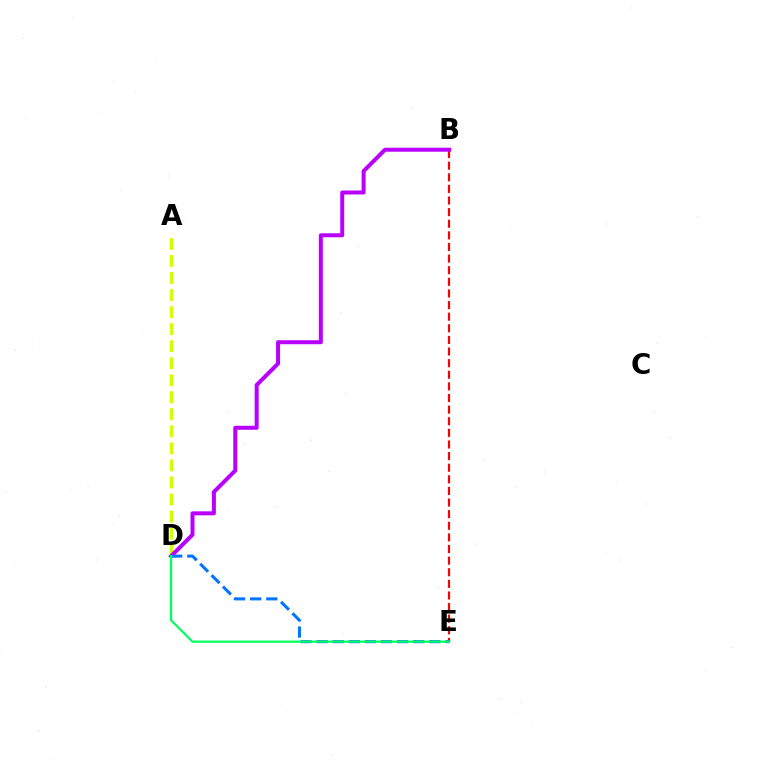{('A', 'D'): [{'color': '#d1ff00', 'line_style': 'dashed', 'thickness': 2.31}], ('B', 'E'): [{'color': '#ff0000', 'line_style': 'dashed', 'thickness': 1.58}], ('B', 'D'): [{'color': '#b900ff', 'line_style': 'solid', 'thickness': 2.88}], ('D', 'E'): [{'color': '#0074ff', 'line_style': 'dashed', 'thickness': 2.19}, {'color': '#00ff5c', 'line_style': 'solid', 'thickness': 1.58}]}